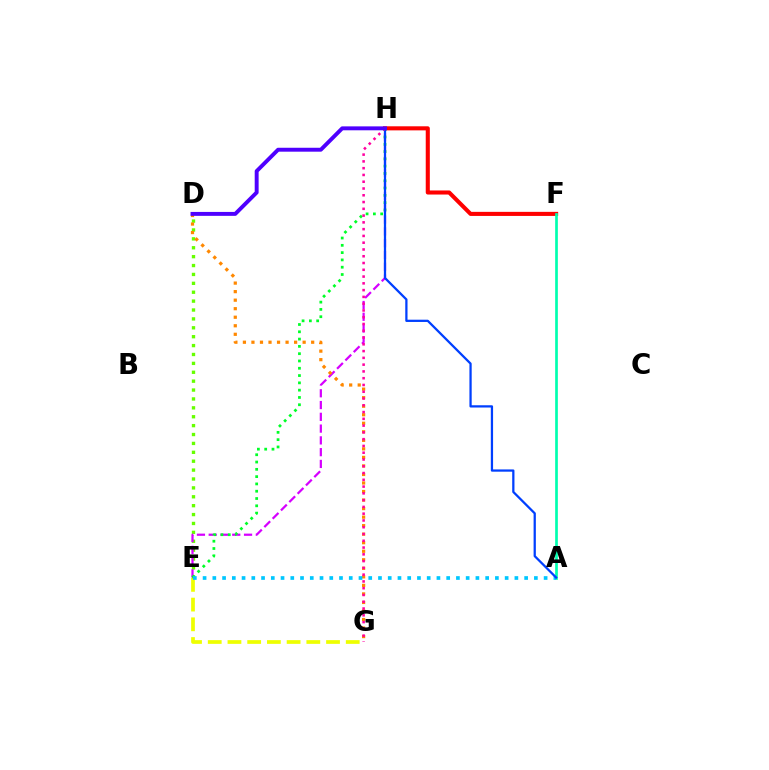{('E', 'G'): [{'color': '#eeff00', 'line_style': 'dashed', 'thickness': 2.68}], ('F', 'H'): [{'color': '#ff0000', 'line_style': 'solid', 'thickness': 2.93}], ('D', 'E'): [{'color': '#66ff00', 'line_style': 'dotted', 'thickness': 2.42}], ('E', 'H'): [{'color': '#d600ff', 'line_style': 'dashed', 'thickness': 1.6}, {'color': '#00ff27', 'line_style': 'dotted', 'thickness': 1.98}], ('A', 'F'): [{'color': '#00ffaf', 'line_style': 'solid', 'thickness': 1.94}], ('D', 'G'): [{'color': '#ff8800', 'line_style': 'dotted', 'thickness': 2.32}], ('A', 'E'): [{'color': '#00c7ff', 'line_style': 'dotted', 'thickness': 2.65}], ('A', 'H'): [{'color': '#003fff', 'line_style': 'solid', 'thickness': 1.63}], ('G', 'H'): [{'color': '#ff00a0', 'line_style': 'dotted', 'thickness': 1.84}], ('D', 'H'): [{'color': '#4f00ff', 'line_style': 'solid', 'thickness': 2.83}]}